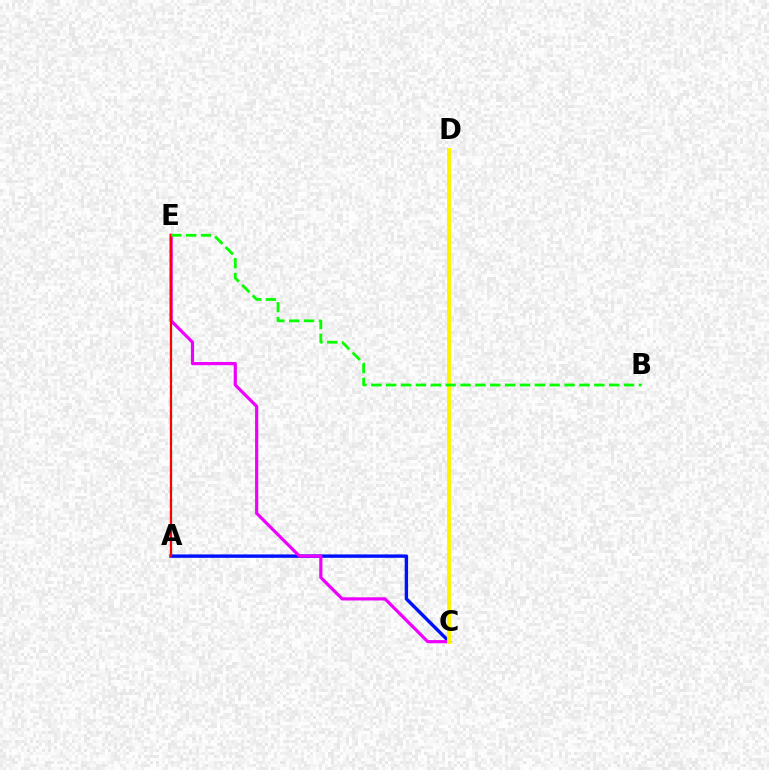{('A', 'E'): [{'color': '#00fff6', 'line_style': 'dashed', 'thickness': 1.71}, {'color': '#ff0000', 'line_style': 'solid', 'thickness': 1.6}], ('A', 'C'): [{'color': '#0010ff', 'line_style': 'solid', 'thickness': 2.45}], ('C', 'E'): [{'color': '#ee00ff', 'line_style': 'solid', 'thickness': 2.29}], ('C', 'D'): [{'color': '#fcf500', 'line_style': 'solid', 'thickness': 2.83}], ('B', 'E'): [{'color': '#08ff00', 'line_style': 'dashed', 'thickness': 2.02}]}